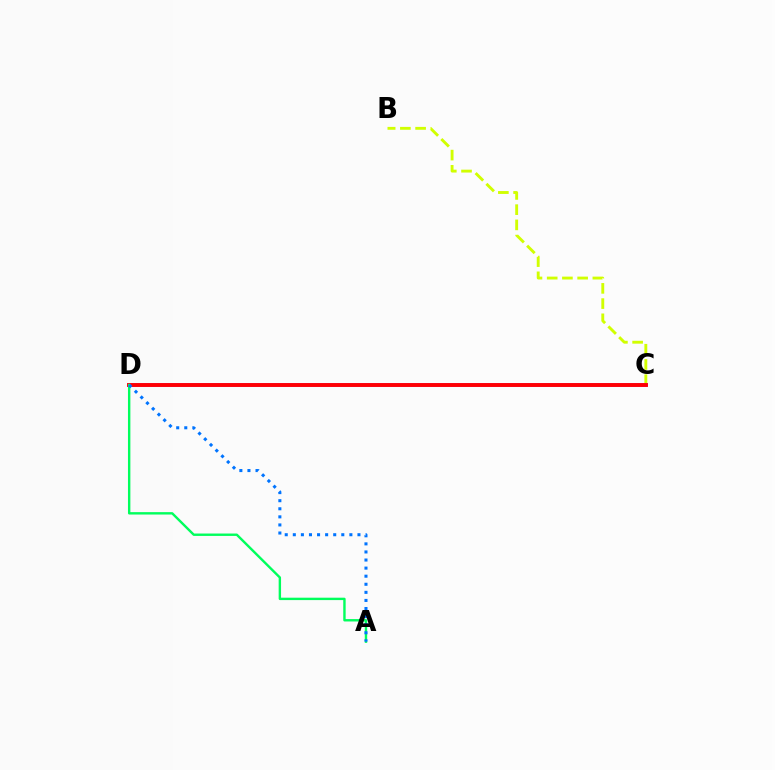{('B', 'C'): [{'color': '#d1ff00', 'line_style': 'dashed', 'thickness': 2.07}], ('C', 'D'): [{'color': '#b900ff', 'line_style': 'solid', 'thickness': 2.6}, {'color': '#ff0000', 'line_style': 'solid', 'thickness': 2.76}], ('A', 'D'): [{'color': '#00ff5c', 'line_style': 'solid', 'thickness': 1.73}, {'color': '#0074ff', 'line_style': 'dotted', 'thickness': 2.2}]}